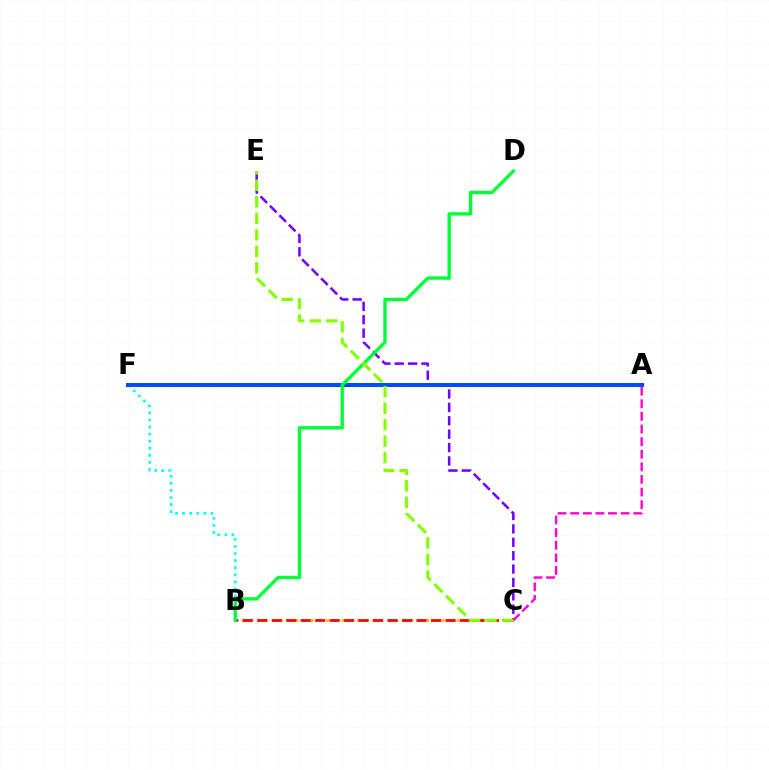{('C', 'E'): [{'color': '#7200ff', 'line_style': 'dashed', 'thickness': 1.82}, {'color': '#84ff00', 'line_style': 'dashed', 'thickness': 2.24}], ('B', 'C'): [{'color': '#ffbd00', 'line_style': 'dotted', 'thickness': 2.09}, {'color': '#ff0000', 'line_style': 'dashed', 'thickness': 1.97}], ('B', 'F'): [{'color': '#00fff6', 'line_style': 'dotted', 'thickness': 1.92}], ('A', 'C'): [{'color': '#ff00cf', 'line_style': 'dashed', 'thickness': 1.71}], ('A', 'F'): [{'color': '#004bff', 'line_style': 'solid', 'thickness': 2.89}], ('B', 'D'): [{'color': '#00ff39', 'line_style': 'solid', 'thickness': 2.42}]}